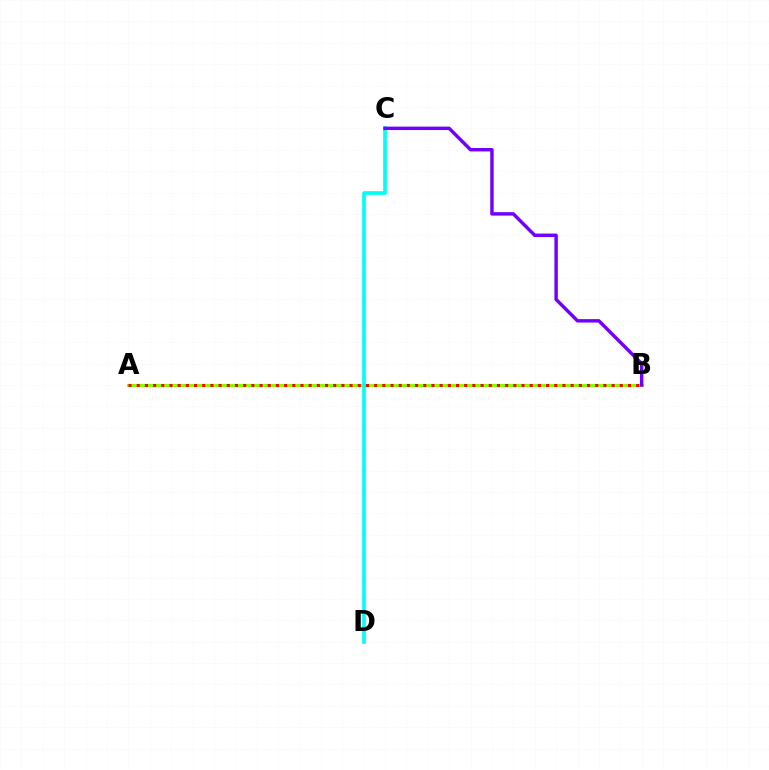{('A', 'B'): [{'color': '#84ff00', 'line_style': 'solid', 'thickness': 2.18}, {'color': '#ff0000', 'line_style': 'dotted', 'thickness': 2.22}], ('C', 'D'): [{'color': '#00fff6', 'line_style': 'solid', 'thickness': 2.64}], ('B', 'C'): [{'color': '#7200ff', 'line_style': 'solid', 'thickness': 2.47}]}